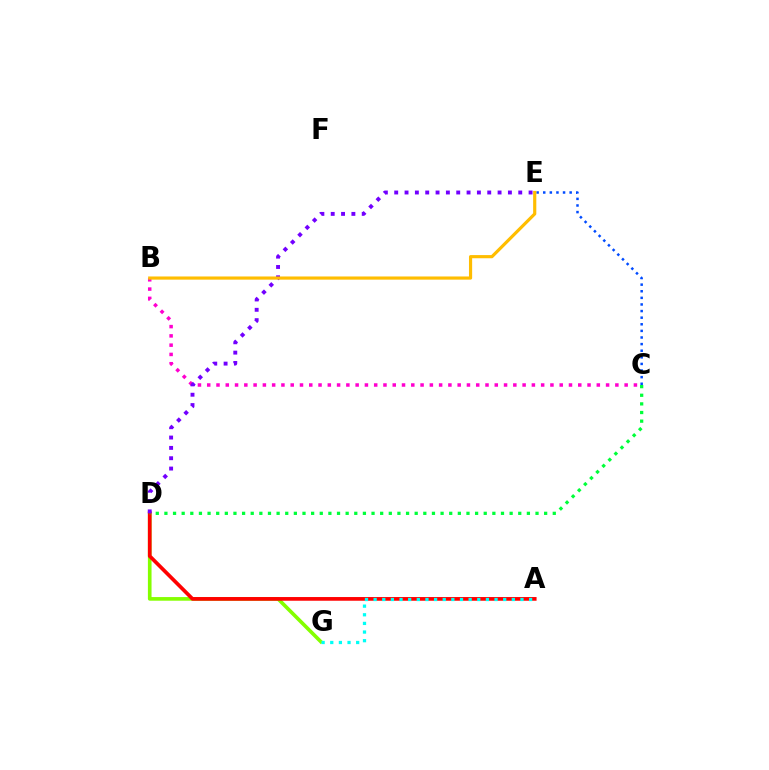{('D', 'G'): [{'color': '#84ff00', 'line_style': 'solid', 'thickness': 2.62}], ('B', 'C'): [{'color': '#ff00cf', 'line_style': 'dotted', 'thickness': 2.52}], ('A', 'D'): [{'color': '#ff0000', 'line_style': 'solid', 'thickness': 2.66}], ('C', 'D'): [{'color': '#00ff39', 'line_style': 'dotted', 'thickness': 2.34}], ('D', 'E'): [{'color': '#7200ff', 'line_style': 'dotted', 'thickness': 2.81}], ('A', 'G'): [{'color': '#00fff6', 'line_style': 'dotted', 'thickness': 2.35}], ('C', 'E'): [{'color': '#004bff', 'line_style': 'dotted', 'thickness': 1.8}], ('B', 'E'): [{'color': '#ffbd00', 'line_style': 'solid', 'thickness': 2.28}]}